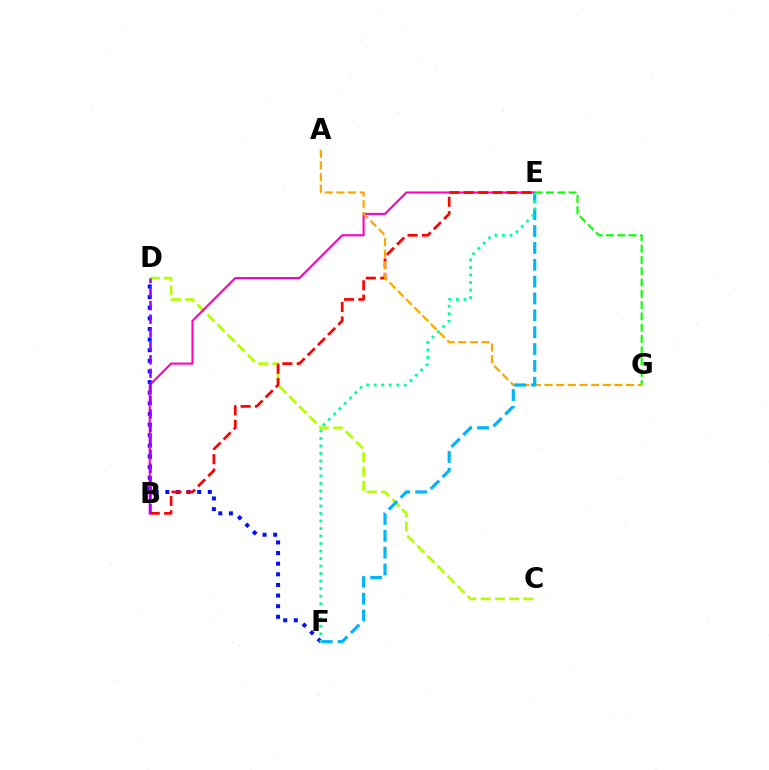{('C', 'D'): [{'color': '#b3ff00', 'line_style': 'dashed', 'thickness': 1.93}], ('D', 'F'): [{'color': '#0010ff', 'line_style': 'dotted', 'thickness': 2.89}], ('B', 'E'): [{'color': '#ff00bd', 'line_style': 'solid', 'thickness': 1.51}, {'color': '#ff0000', 'line_style': 'dashed', 'thickness': 1.96}], ('B', 'D'): [{'color': '#9b00ff', 'line_style': 'dashed', 'thickness': 1.84}], ('A', 'G'): [{'color': '#ffa500', 'line_style': 'dashed', 'thickness': 1.58}], ('E', 'F'): [{'color': '#00b5ff', 'line_style': 'dashed', 'thickness': 2.29}, {'color': '#00ff9d', 'line_style': 'dotted', 'thickness': 2.04}], ('E', 'G'): [{'color': '#08ff00', 'line_style': 'dashed', 'thickness': 1.53}]}